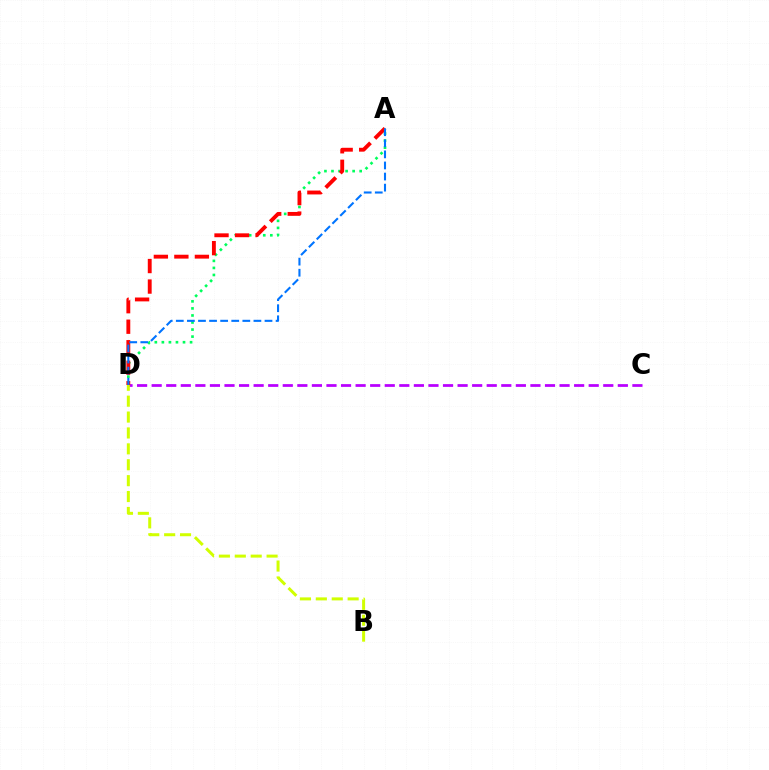{('C', 'D'): [{'color': '#b900ff', 'line_style': 'dashed', 'thickness': 1.98}], ('A', 'D'): [{'color': '#00ff5c', 'line_style': 'dotted', 'thickness': 1.92}, {'color': '#ff0000', 'line_style': 'dashed', 'thickness': 2.79}, {'color': '#0074ff', 'line_style': 'dashed', 'thickness': 1.51}], ('B', 'D'): [{'color': '#d1ff00', 'line_style': 'dashed', 'thickness': 2.16}]}